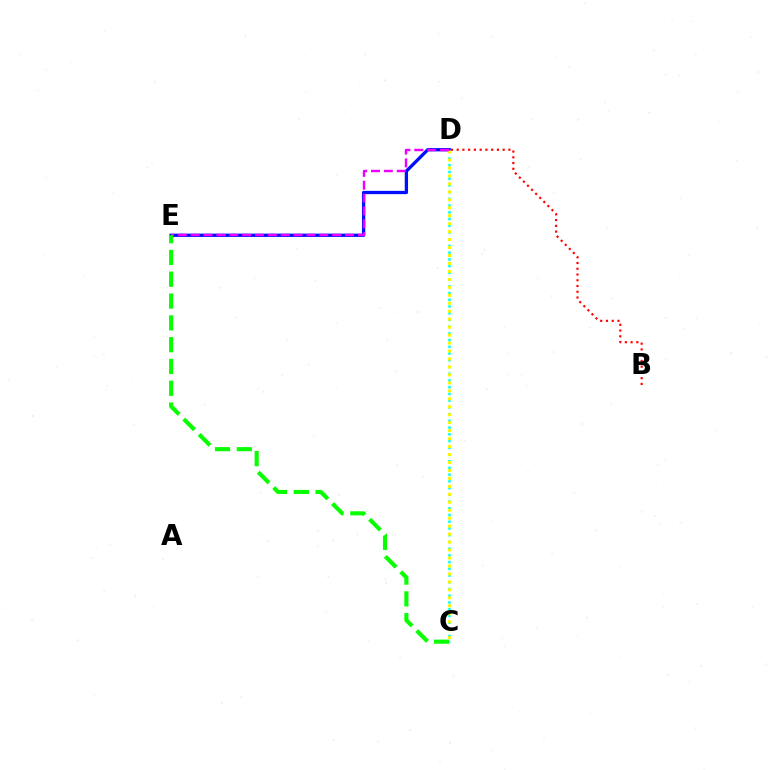{('C', 'D'): [{'color': '#00fff6', 'line_style': 'dotted', 'thickness': 1.83}, {'color': '#fcf500', 'line_style': 'dotted', 'thickness': 2.16}], ('B', 'D'): [{'color': '#ff0000', 'line_style': 'dotted', 'thickness': 1.56}], ('D', 'E'): [{'color': '#0010ff', 'line_style': 'solid', 'thickness': 2.37}, {'color': '#ee00ff', 'line_style': 'dashed', 'thickness': 1.75}], ('C', 'E'): [{'color': '#08ff00', 'line_style': 'dashed', 'thickness': 2.96}]}